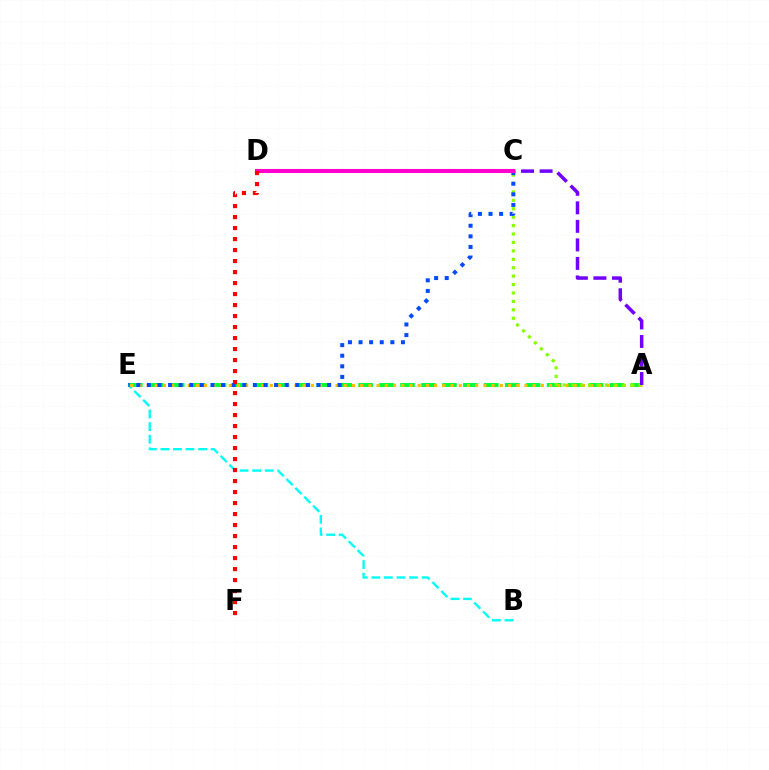{('A', 'E'): [{'color': '#00ff39', 'line_style': 'dashed', 'thickness': 2.84}, {'color': '#ffbd00', 'line_style': 'dotted', 'thickness': 2.23}], ('B', 'E'): [{'color': '#00fff6', 'line_style': 'dashed', 'thickness': 1.71}], ('A', 'C'): [{'color': '#84ff00', 'line_style': 'dotted', 'thickness': 2.29}, {'color': '#7200ff', 'line_style': 'dashed', 'thickness': 2.52}], ('C', 'E'): [{'color': '#004bff', 'line_style': 'dotted', 'thickness': 2.88}], ('C', 'D'): [{'color': '#ff00cf', 'line_style': 'solid', 'thickness': 2.95}], ('D', 'F'): [{'color': '#ff0000', 'line_style': 'dotted', 'thickness': 2.99}]}